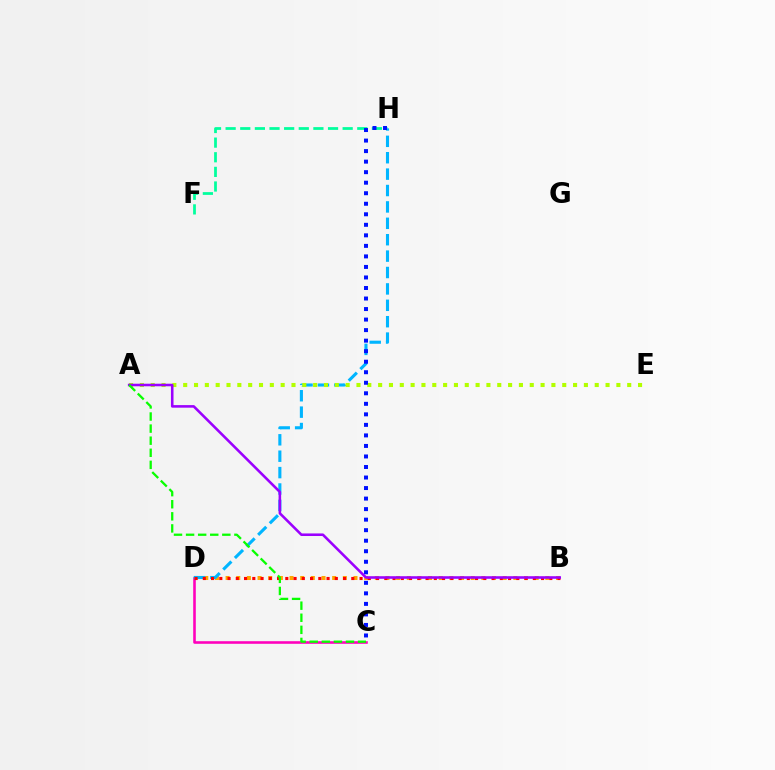{('B', 'D'): [{'color': '#ffa500', 'line_style': 'dotted', 'thickness': 2.9}, {'color': '#ff0000', 'line_style': 'dotted', 'thickness': 2.24}], ('F', 'H'): [{'color': '#00ff9d', 'line_style': 'dashed', 'thickness': 1.99}], ('C', 'D'): [{'color': '#ff00bd', 'line_style': 'solid', 'thickness': 1.87}], ('D', 'H'): [{'color': '#00b5ff', 'line_style': 'dashed', 'thickness': 2.23}], ('A', 'E'): [{'color': '#b3ff00', 'line_style': 'dotted', 'thickness': 2.94}], ('C', 'H'): [{'color': '#0010ff', 'line_style': 'dotted', 'thickness': 2.86}], ('A', 'B'): [{'color': '#9b00ff', 'line_style': 'solid', 'thickness': 1.85}], ('A', 'C'): [{'color': '#08ff00', 'line_style': 'dashed', 'thickness': 1.64}]}